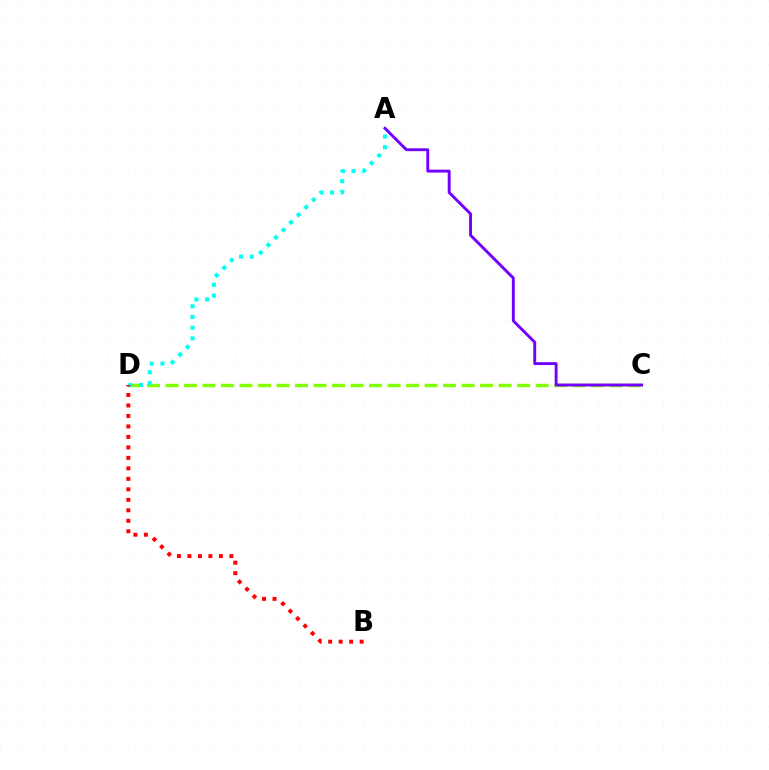{('C', 'D'): [{'color': '#84ff00', 'line_style': 'dashed', 'thickness': 2.51}], ('A', 'D'): [{'color': '#00fff6', 'line_style': 'dotted', 'thickness': 2.91}], ('A', 'C'): [{'color': '#7200ff', 'line_style': 'solid', 'thickness': 2.09}], ('B', 'D'): [{'color': '#ff0000', 'line_style': 'dotted', 'thickness': 2.85}]}